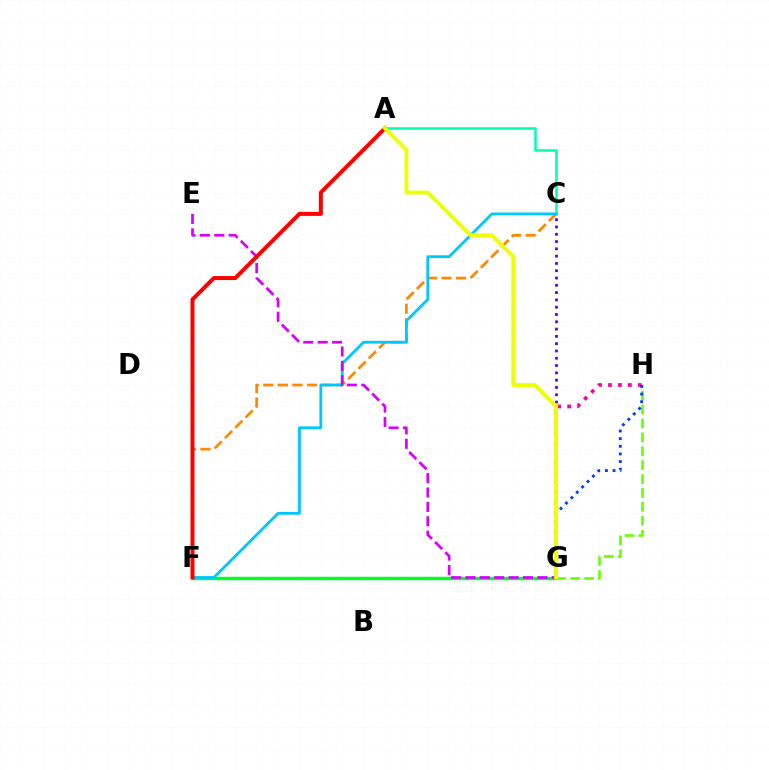{('C', 'G'): [{'color': '#4f00ff', 'line_style': 'dotted', 'thickness': 1.98}], ('A', 'C'): [{'color': '#00ffaf', 'line_style': 'solid', 'thickness': 1.82}], ('C', 'F'): [{'color': '#ff8800', 'line_style': 'dashed', 'thickness': 1.98}, {'color': '#00c7ff', 'line_style': 'solid', 'thickness': 2.02}], ('F', 'G'): [{'color': '#00ff27', 'line_style': 'solid', 'thickness': 2.49}], ('G', 'H'): [{'color': '#ff00a0', 'line_style': 'dotted', 'thickness': 2.7}, {'color': '#66ff00', 'line_style': 'dashed', 'thickness': 1.89}, {'color': '#003fff', 'line_style': 'dotted', 'thickness': 2.07}], ('E', 'G'): [{'color': '#d600ff', 'line_style': 'dashed', 'thickness': 1.96}], ('A', 'F'): [{'color': '#ff0000', 'line_style': 'solid', 'thickness': 2.88}], ('A', 'G'): [{'color': '#eeff00', 'line_style': 'solid', 'thickness': 2.79}]}